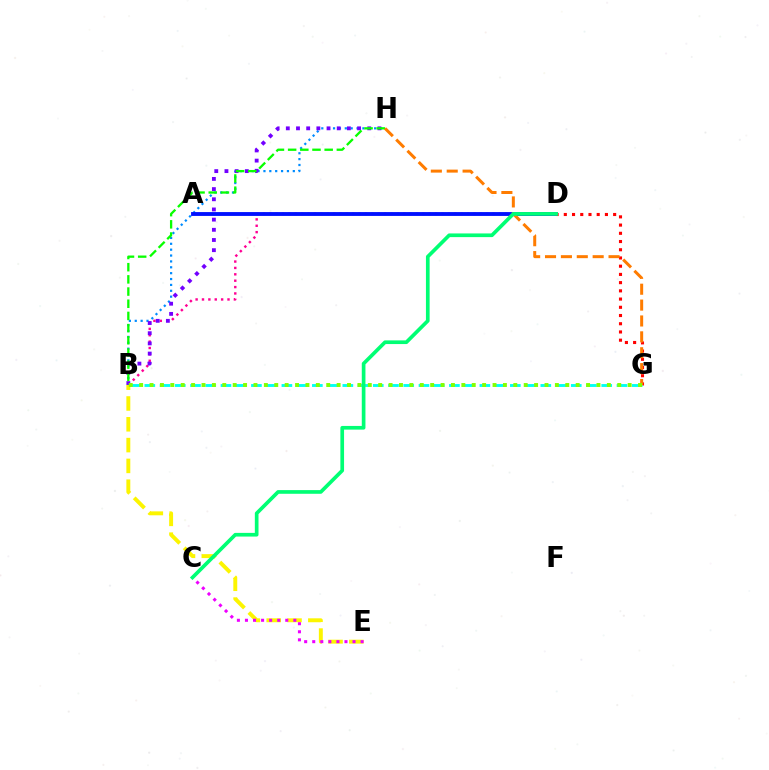{('B', 'D'): [{'color': '#ff0094', 'line_style': 'dotted', 'thickness': 1.73}], ('B', 'H'): [{'color': '#008cff', 'line_style': 'dotted', 'thickness': 1.6}, {'color': '#7200ff', 'line_style': 'dotted', 'thickness': 2.77}, {'color': '#08ff00', 'line_style': 'dashed', 'thickness': 1.66}], ('A', 'D'): [{'color': '#0010ff', 'line_style': 'solid', 'thickness': 2.78}], ('D', 'G'): [{'color': '#ff0000', 'line_style': 'dotted', 'thickness': 2.23}], ('B', 'G'): [{'color': '#00fff6', 'line_style': 'dashed', 'thickness': 2.07}, {'color': '#84ff00', 'line_style': 'dotted', 'thickness': 2.82}], ('B', 'E'): [{'color': '#fcf500', 'line_style': 'dashed', 'thickness': 2.83}], ('G', 'H'): [{'color': '#ff7c00', 'line_style': 'dashed', 'thickness': 2.16}], ('C', 'E'): [{'color': '#ee00ff', 'line_style': 'dotted', 'thickness': 2.19}], ('C', 'D'): [{'color': '#00ff74', 'line_style': 'solid', 'thickness': 2.65}]}